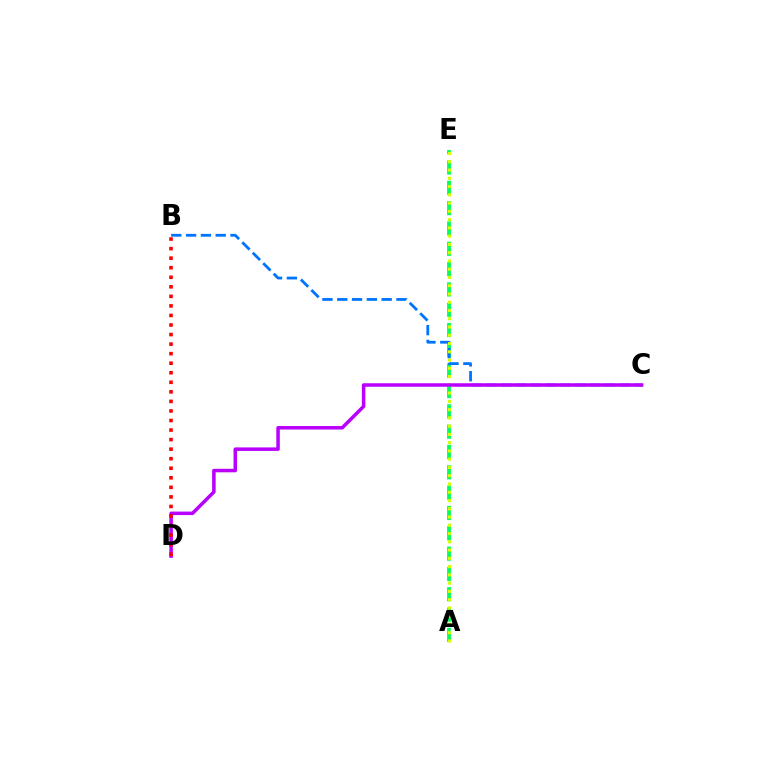{('A', 'E'): [{'color': '#00ff5c', 'line_style': 'dashed', 'thickness': 2.76}, {'color': '#d1ff00', 'line_style': 'dotted', 'thickness': 2.24}], ('B', 'C'): [{'color': '#0074ff', 'line_style': 'dashed', 'thickness': 2.01}], ('C', 'D'): [{'color': '#b900ff', 'line_style': 'solid', 'thickness': 2.53}], ('B', 'D'): [{'color': '#ff0000', 'line_style': 'dotted', 'thickness': 2.59}]}